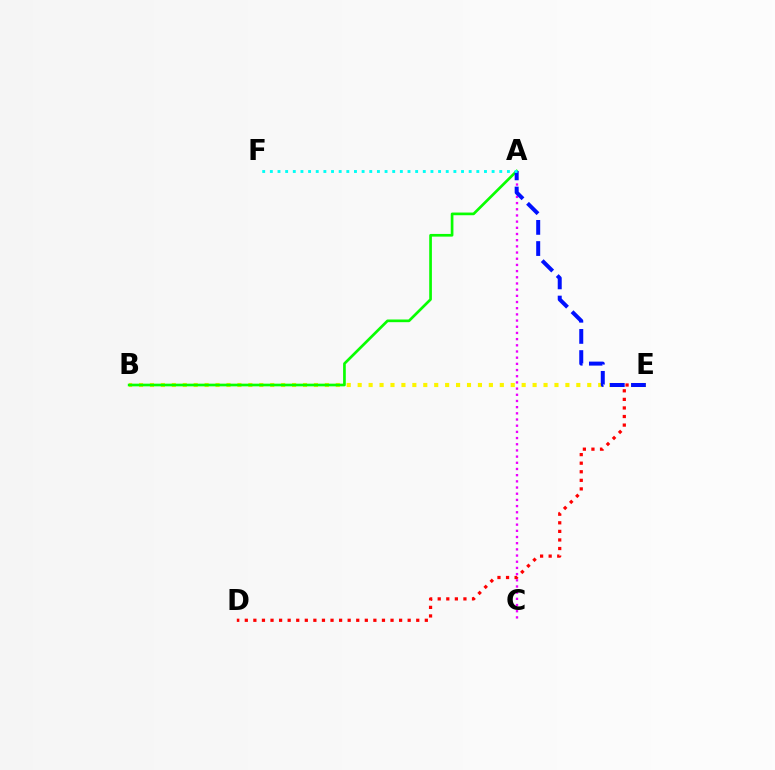{('D', 'E'): [{'color': '#ff0000', 'line_style': 'dotted', 'thickness': 2.33}], ('A', 'C'): [{'color': '#ee00ff', 'line_style': 'dotted', 'thickness': 1.68}], ('B', 'E'): [{'color': '#fcf500', 'line_style': 'dotted', 'thickness': 2.97}], ('A', 'B'): [{'color': '#08ff00', 'line_style': 'solid', 'thickness': 1.93}], ('A', 'E'): [{'color': '#0010ff', 'line_style': 'dashed', 'thickness': 2.87}], ('A', 'F'): [{'color': '#00fff6', 'line_style': 'dotted', 'thickness': 2.08}]}